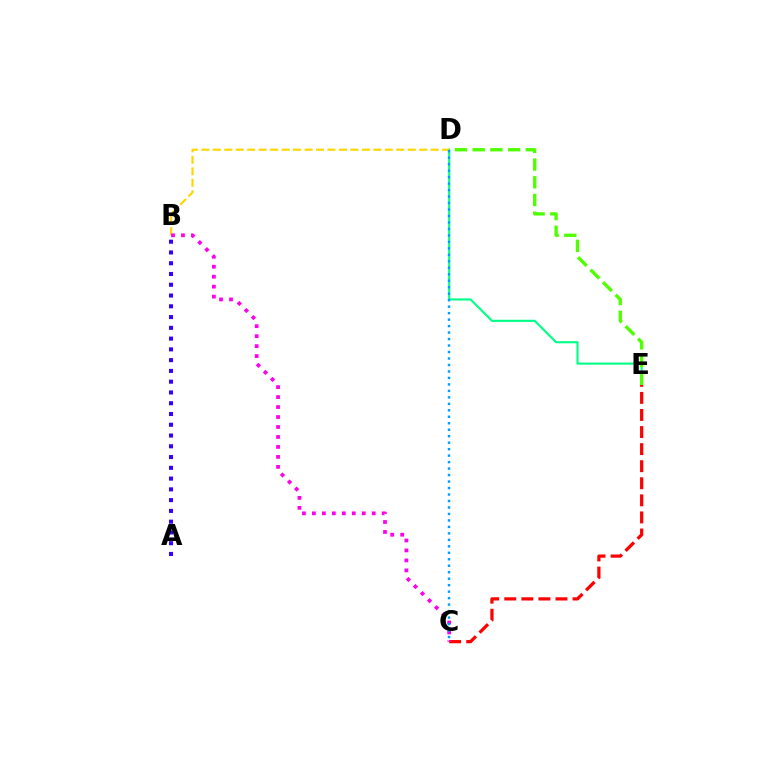{('D', 'E'): [{'color': '#00ff86', 'line_style': 'solid', 'thickness': 1.53}, {'color': '#4fff00', 'line_style': 'dashed', 'thickness': 2.41}], ('C', 'E'): [{'color': '#ff0000', 'line_style': 'dashed', 'thickness': 2.32}], ('B', 'D'): [{'color': '#ffd500', 'line_style': 'dashed', 'thickness': 1.56}], ('B', 'C'): [{'color': '#ff00ed', 'line_style': 'dotted', 'thickness': 2.71}], ('A', 'B'): [{'color': '#3700ff', 'line_style': 'dotted', 'thickness': 2.93}], ('C', 'D'): [{'color': '#009eff', 'line_style': 'dotted', 'thickness': 1.76}]}